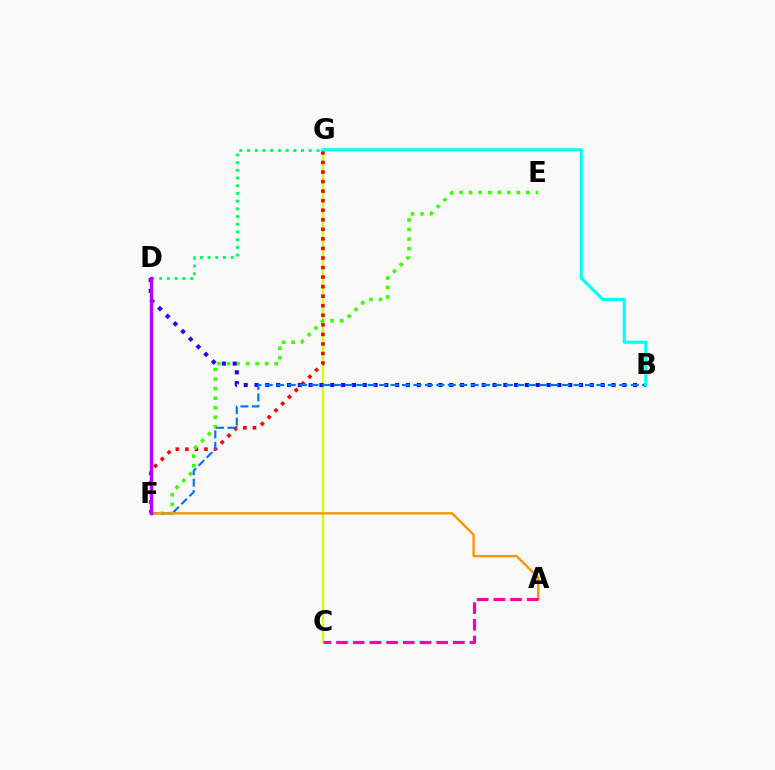{('D', 'G'): [{'color': '#00ff5c', 'line_style': 'dotted', 'thickness': 2.09}], ('C', 'G'): [{'color': '#d1ff00', 'line_style': 'solid', 'thickness': 1.63}], ('F', 'G'): [{'color': '#ff0000', 'line_style': 'dotted', 'thickness': 2.59}], ('E', 'F'): [{'color': '#3dff00', 'line_style': 'dotted', 'thickness': 2.59}], ('B', 'D'): [{'color': '#2500ff', 'line_style': 'dotted', 'thickness': 2.94}], ('B', 'F'): [{'color': '#0074ff', 'line_style': 'dashed', 'thickness': 1.55}], ('A', 'F'): [{'color': '#ff9400', 'line_style': 'solid', 'thickness': 1.7}], ('A', 'C'): [{'color': '#ff00ac', 'line_style': 'dashed', 'thickness': 2.27}], ('D', 'F'): [{'color': '#b900ff', 'line_style': 'solid', 'thickness': 2.42}], ('B', 'G'): [{'color': '#00fff6', 'line_style': 'solid', 'thickness': 2.25}]}